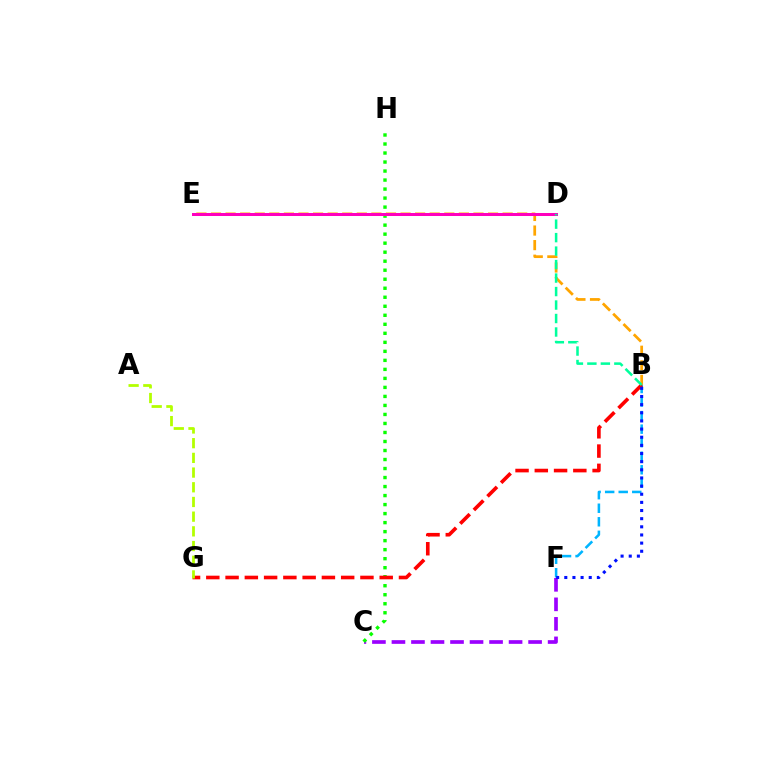{('C', 'F'): [{'color': '#9b00ff', 'line_style': 'dashed', 'thickness': 2.65}], ('B', 'F'): [{'color': '#00b5ff', 'line_style': 'dashed', 'thickness': 1.84}, {'color': '#0010ff', 'line_style': 'dotted', 'thickness': 2.21}], ('C', 'H'): [{'color': '#08ff00', 'line_style': 'dotted', 'thickness': 2.45}], ('B', 'E'): [{'color': '#ffa500', 'line_style': 'dashed', 'thickness': 1.98}], ('D', 'E'): [{'color': '#ff00bd', 'line_style': 'solid', 'thickness': 2.16}], ('B', 'G'): [{'color': '#ff0000', 'line_style': 'dashed', 'thickness': 2.62}], ('B', 'D'): [{'color': '#00ff9d', 'line_style': 'dashed', 'thickness': 1.83}], ('A', 'G'): [{'color': '#b3ff00', 'line_style': 'dashed', 'thickness': 2.0}]}